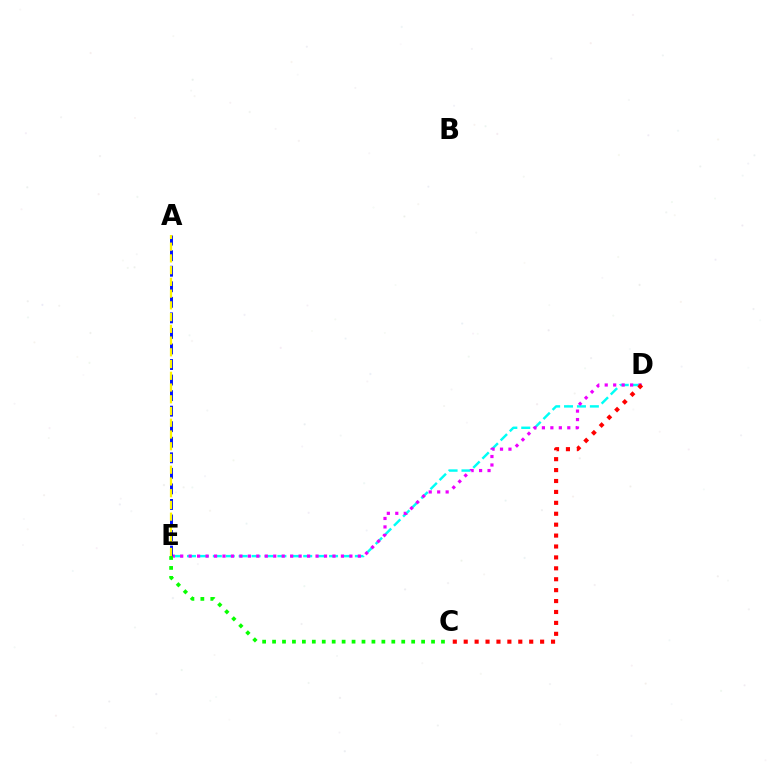{('D', 'E'): [{'color': '#00fff6', 'line_style': 'dashed', 'thickness': 1.75}, {'color': '#ee00ff', 'line_style': 'dotted', 'thickness': 2.3}], ('A', 'E'): [{'color': '#0010ff', 'line_style': 'dashed', 'thickness': 2.11}, {'color': '#fcf500', 'line_style': 'dashed', 'thickness': 1.59}], ('C', 'E'): [{'color': '#08ff00', 'line_style': 'dotted', 'thickness': 2.7}], ('C', 'D'): [{'color': '#ff0000', 'line_style': 'dotted', 'thickness': 2.97}]}